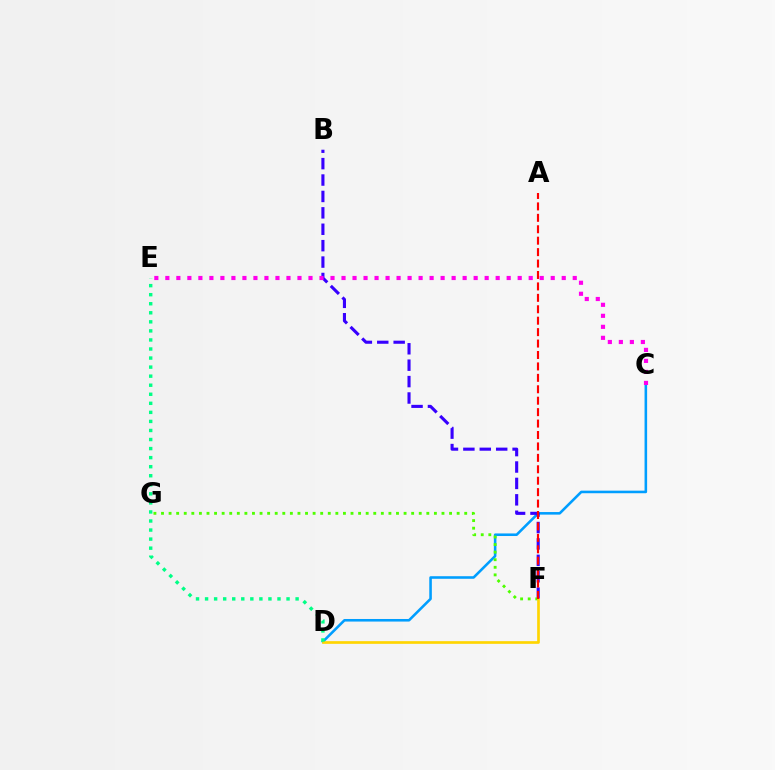{('C', 'D'): [{'color': '#009eff', 'line_style': 'solid', 'thickness': 1.85}], ('B', 'F'): [{'color': '#3700ff', 'line_style': 'dashed', 'thickness': 2.23}], ('F', 'G'): [{'color': '#4fff00', 'line_style': 'dotted', 'thickness': 2.06}], ('D', 'F'): [{'color': '#ffd500', 'line_style': 'solid', 'thickness': 1.93}], ('C', 'E'): [{'color': '#ff00ed', 'line_style': 'dotted', 'thickness': 2.99}], ('A', 'F'): [{'color': '#ff0000', 'line_style': 'dashed', 'thickness': 1.55}], ('D', 'E'): [{'color': '#00ff86', 'line_style': 'dotted', 'thickness': 2.46}]}